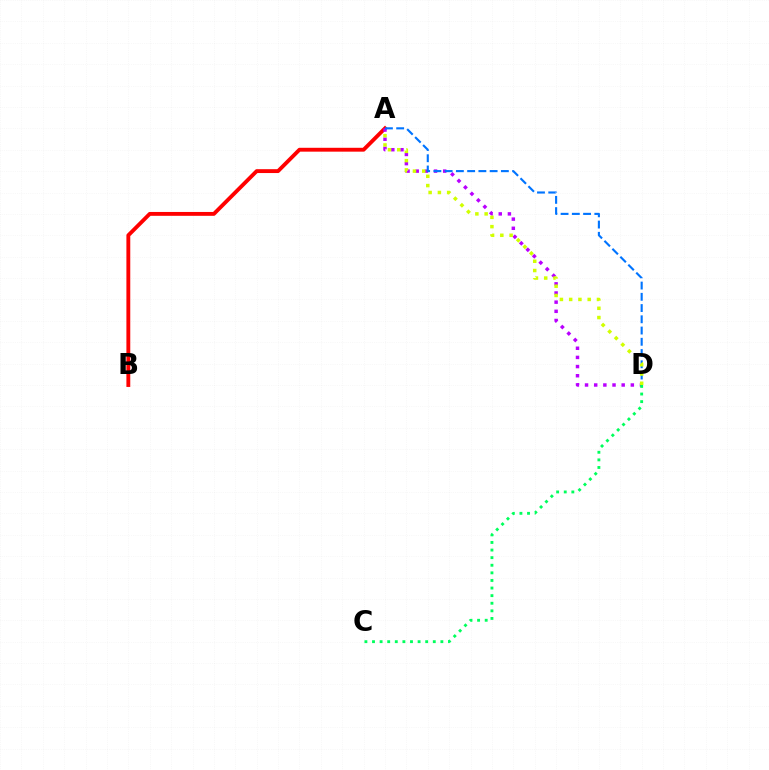{('A', 'B'): [{'color': '#ff0000', 'line_style': 'solid', 'thickness': 2.78}], ('A', 'D'): [{'color': '#b900ff', 'line_style': 'dotted', 'thickness': 2.49}, {'color': '#0074ff', 'line_style': 'dashed', 'thickness': 1.53}, {'color': '#d1ff00', 'line_style': 'dotted', 'thickness': 2.52}], ('C', 'D'): [{'color': '#00ff5c', 'line_style': 'dotted', 'thickness': 2.06}]}